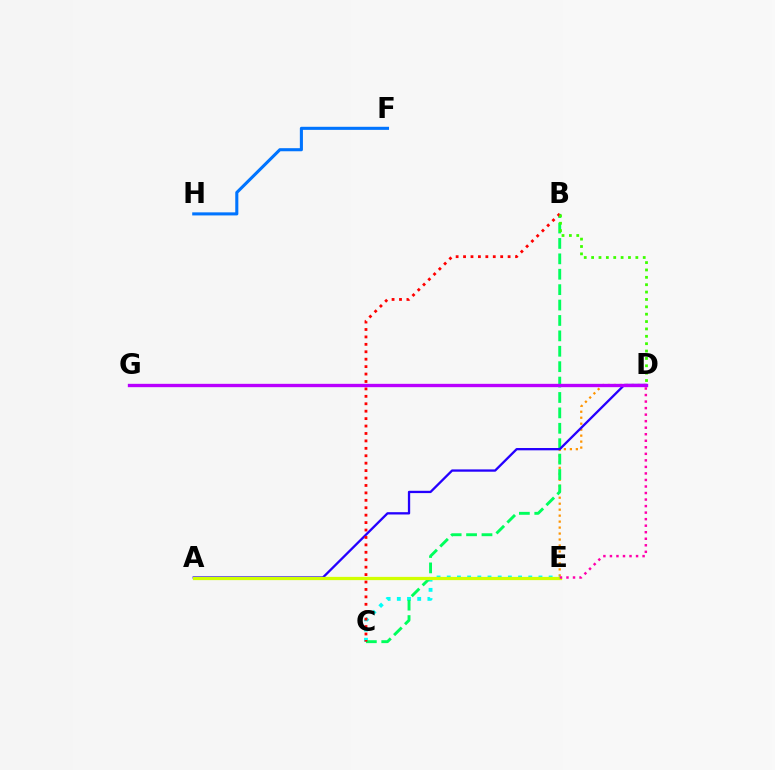{('D', 'E'): [{'color': '#ff9400', 'line_style': 'dotted', 'thickness': 1.62}, {'color': '#ff00ac', 'line_style': 'dotted', 'thickness': 1.77}], ('C', 'E'): [{'color': '#00fff6', 'line_style': 'dotted', 'thickness': 2.77}], ('F', 'H'): [{'color': '#0074ff', 'line_style': 'solid', 'thickness': 2.22}], ('B', 'C'): [{'color': '#00ff5c', 'line_style': 'dashed', 'thickness': 2.09}, {'color': '#ff0000', 'line_style': 'dotted', 'thickness': 2.02}], ('A', 'D'): [{'color': '#2500ff', 'line_style': 'solid', 'thickness': 1.66}], ('B', 'D'): [{'color': '#3dff00', 'line_style': 'dotted', 'thickness': 2.0}], ('D', 'G'): [{'color': '#b900ff', 'line_style': 'solid', 'thickness': 2.41}], ('A', 'E'): [{'color': '#d1ff00', 'line_style': 'solid', 'thickness': 2.34}]}